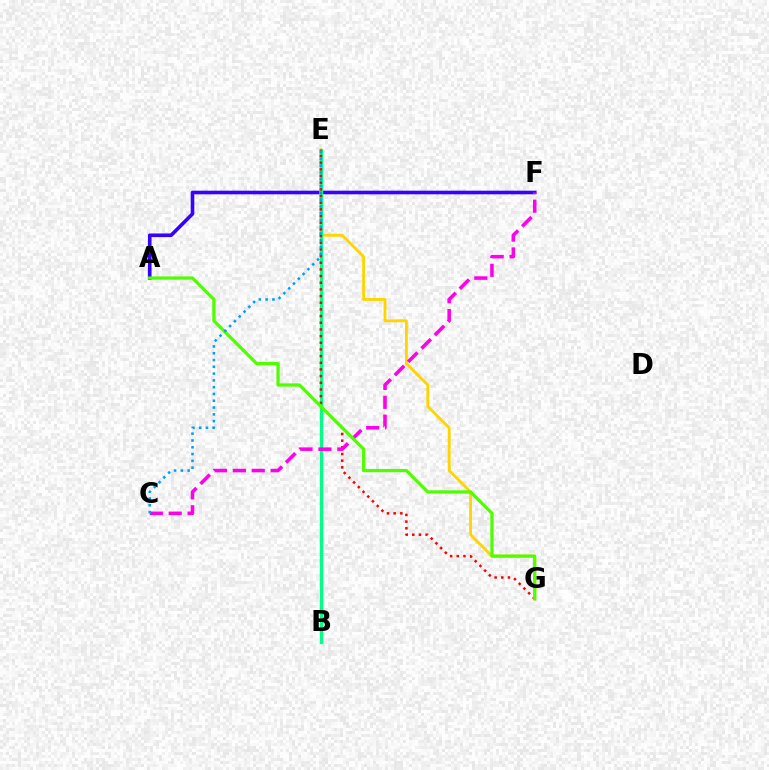{('A', 'F'): [{'color': '#3700ff', 'line_style': 'solid', 'thickness': 2.61}], ('E', 'G'): [{'color': '#ffd500', 'line_style': 'solid', 'thickness': 2.05}, {'color': '#ff0000', 'line_style': 'dotted', 'thickness': 1.81}], ('B', 'E'): [{'color': '#00ff86', 'line_style': 'solid', 'thickness': 2.35}], ('C', 'F'): [{'color': '#ff00ed', 'line_style': 'dashed', 'thickness': 2.57}], ('A', 'G'): [{'color': '#4fff00', 'line_style': 'solid', 'thickness': 2.32}], ('C', 'E'): [{'color': '#009eff', 'line_style': 'dotted', 'thickness': 1.84}]}